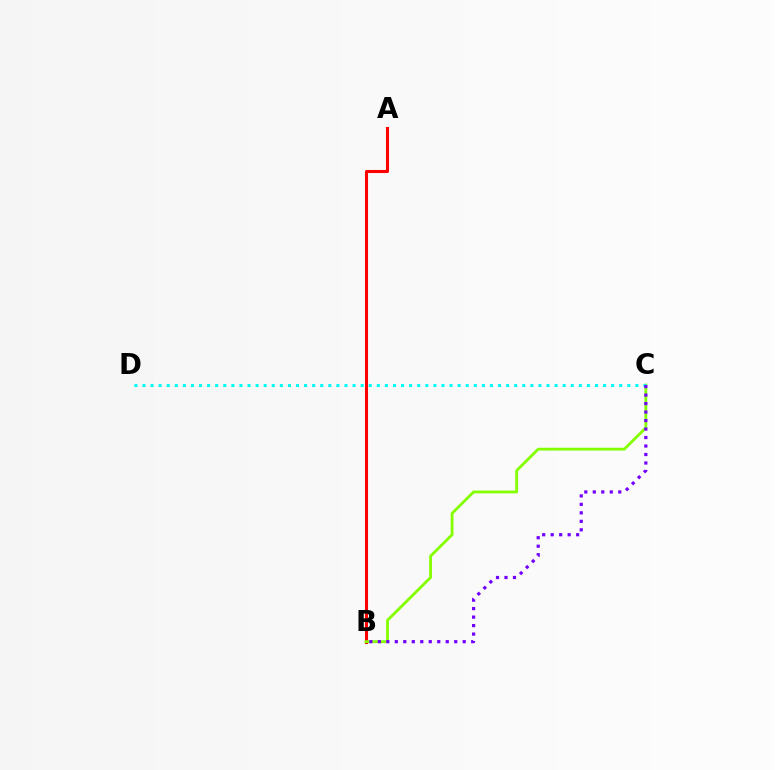{('A', 'B'): [{'color': '#ff0000', 'line_style': 'solid', 'thickness': 2.21}], ('B', 'C'): [{'color': '#84ff00', 'line_style': 'solid', 'thickness': 2.02}, {'color': '#7200ff', 'line_style': 'dotted', 'thickness': 2.31}], ('C', 'D'): [{'color': '#00fff6', 'line_style': 'dotted', 'thickness': 2.2}]}